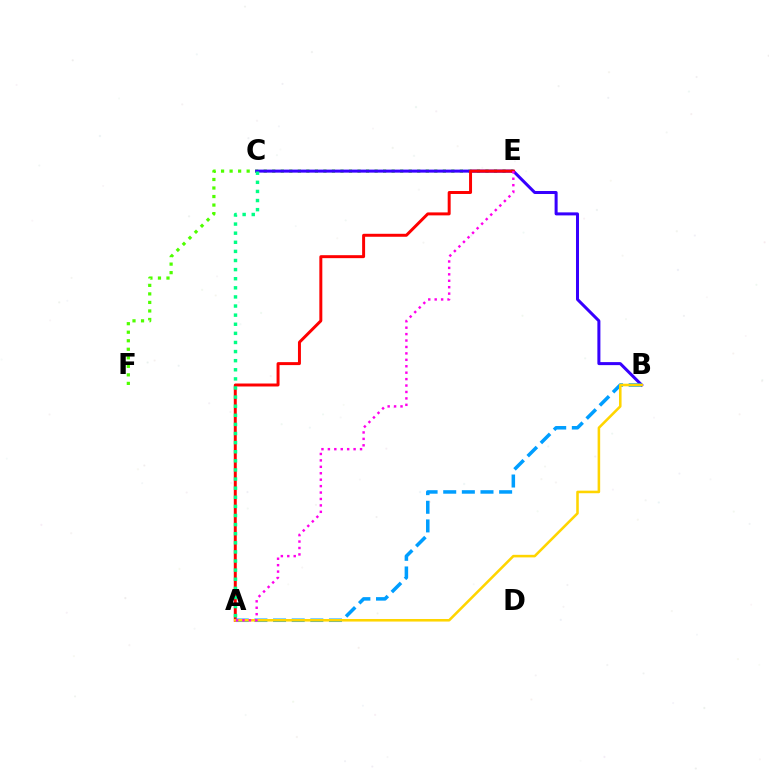{('E', 'F'): [{'color': '#4fff00', 'line_style': 'dotted', 'thickness': 2.32}], ('B', 'C'): [{'color': '#3700ff', 'line_style': 'solid', 'thickness': 2.17}], ('A', 'E'): [{'color': '#ff0000', 'line_style': 'solid', 'thickness': 2.14}, {'color': '#ff00ed', 'line_style': 'dotted', 'thickness': 1.75}], ('A', 'B'): [{'color': '#009eff', 'line_style': 'dashed', 'thickness': 2.53}, {'color': '#ffd500', 'line_style': 'solid', 'thickness': 1.84}], ('A', 'C'): [{'color': '#00ff86', 'line_style': 'dotted', 'thickness': 2.47}]}